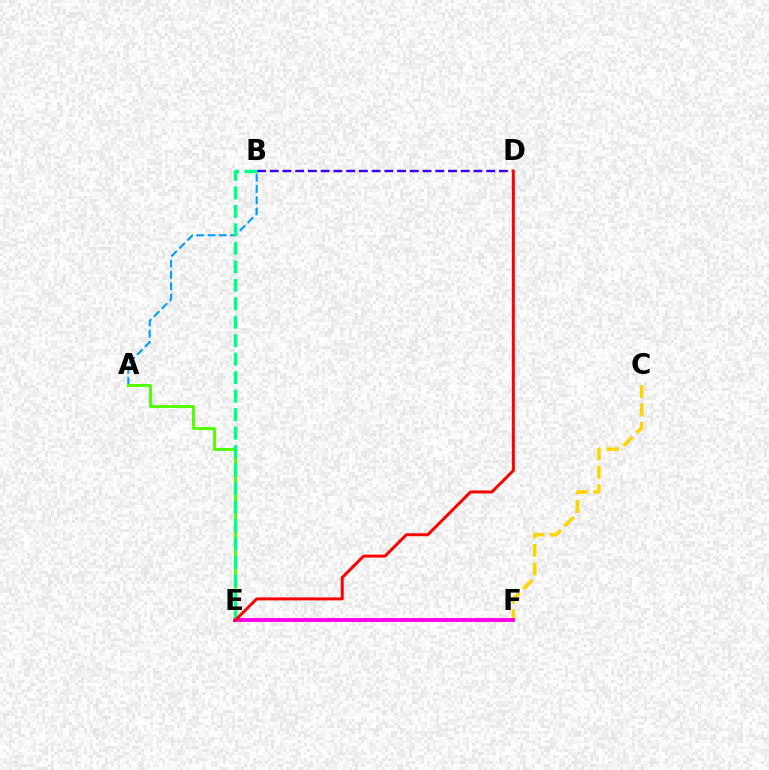{('B', 'D'): [{'color': '#3700ff', 'line_style': 'dashed', 'thickness': 1.73}], ('A', 'B'): [{'color': '#009eff', 'line_style': 'dashed', 'thickness': 1.53}], ('C', 'E'): [{'color': '#ffd500', 'line_style': 'dashed', 'thickness': 2.52}], ('A', 'E'): [{'color': '#4fff00', 'line_style': 'solid', 'thickness': 2.09}], ('E', 'F'): [{'color': '#ff00ed', 'line_style': 'solid', 'thickness': 2.8}], ('B', 'E'): [{'color': '#00ff86', 'line_style': 'dashed', 'thickness': 2.51}], ('D', 'E'): [{'color': '#ff0000', 'line_style': 'solid', 'thickness': 2.15}]}